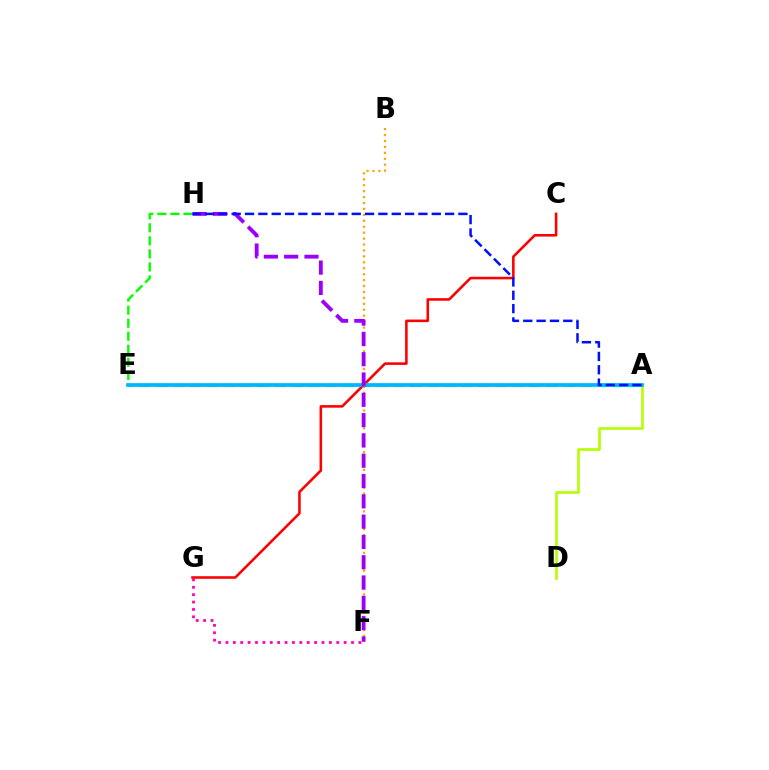{('A', 'E'): [{'color': '#00ff9d', 'line_style': 'dashed', 'thickness': 2.31}, {'color': '#00b5ff', 'line_style': 'solid', 'thickness': 2.66}], ('A', 'D'): [{'color': '#b3ff00', 'line_style': 'solid', 'thickness': 1.91}], ('F', 'G'): [{'color': '#ff00bd', 'line_style': 'dotted', 'thickness': 2.01}], ('E', 'H'): [{'color': '#08ff00', 'line_style': 'dashed', 'thickness': 1.77}], ('C', 'G'): [{'color': '#ff0000', 'line_style': 'solid', 'thickness': 1.85}], ('B', 'F'): [{'color': '#ffa500', 'line_style': 'dotted', 'thickness': 1.61}], ('F', 'H'): [{'color': '#9b00ff', 'line_style': 'dashed', 'thickness': 2.76}], ('A', 'H'): [{'color': '#0010ff', 'line_style': 'dashed', 'thickness': 1.81}]}